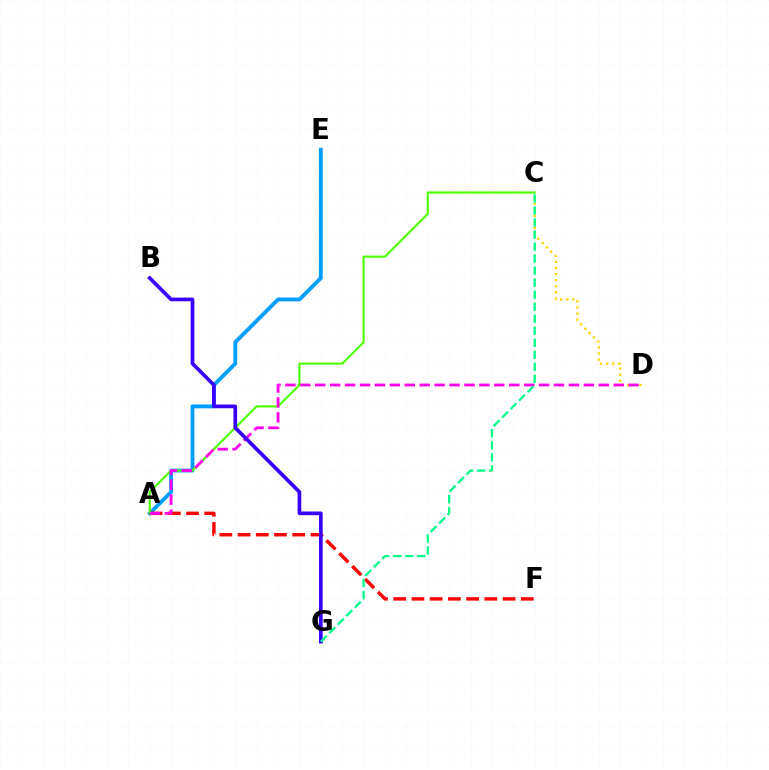{('C', 'D'): [{'color': '#ffd500', 'line_style': 'dotted', 'thickness': 1.66}], ('A', 'E'): [{'color': '#009eff', 'line_style': 'solid', 'thickness': 2.76}], ('A', 'F'): [{'color': '#ff0000', 'line_style': 'dashed', 'thickness': 2.48}], ('A', 'C'): [{'color': '#4fff00', 'line_style': 'solid', 'thickness': 1.54}], ('A', 'D'): [{'color': '#ff00ed', 'line_style': 'dashed', 'thickness': 2.03}], ('B', 'G'): [{'color': '#3700ff', 'line_style': 'solid', 'thickness': 2.64}], ('C', 'G'): [{'color': '#00ff86', 'line_style': 'dashed', 'thickness': 1.63}]}